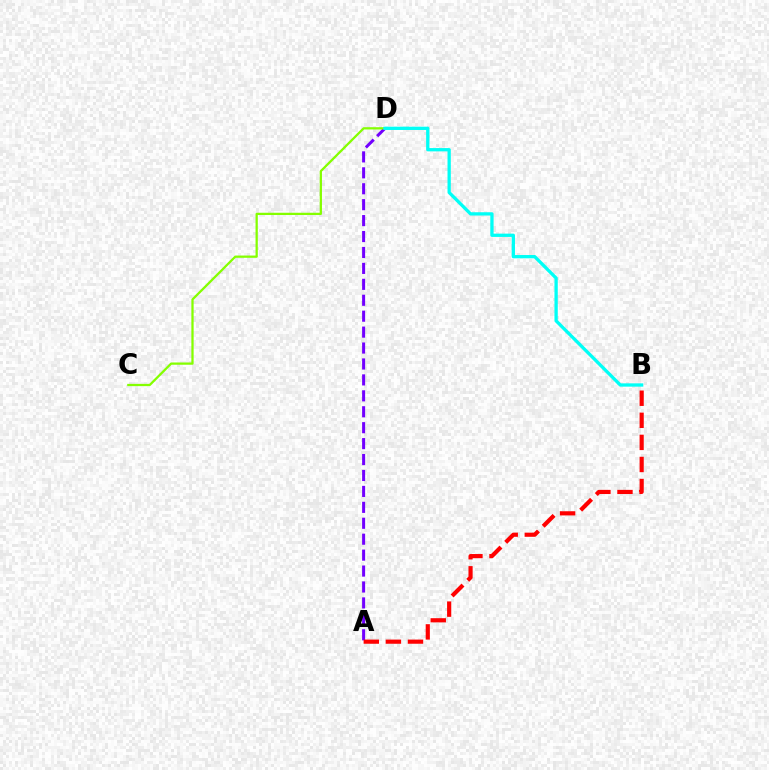{('A', 'D'): [{'color': '#7200ff', 'line_style': 'dashed', 'thickness': 2.16}], ('C', 'D'): [{'color': '#84ff00', 'line_style': 'solid', 'thickness': 1.63}], ('A', 'B'): [{'color': '#ff0000', 'line_style': 'dashed', 'thickness': 3.0}], ('B', 'D'): [{'color': '#00fff6', 'line_style': 'solid', 'thickness': 2.37}]}